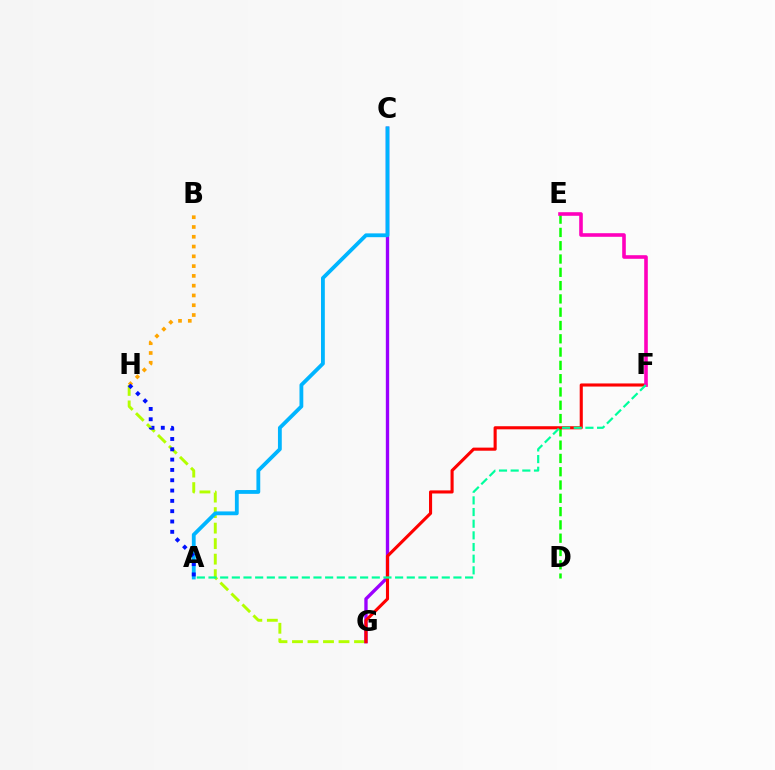{('B', 'H'): [{'color': '#ffa500', 'line_style': 'dotted', 'thickness': 2.66}], ('G', 'H'): [{'color': '#b3ff00', 'line_style': 'dashed', 'thickness': 2.11}], ('C', 'G'): [{'color': '#9b00ff', 'line_style': 'solid', 'thickness': 2.41}], ('D', 'E'): [{'color': '#08ff00', 'line_style': 'dashed', 'thickness': 1.81}], ('F', 'G'): [{'color': '#ff0000', 'line_style': 'solid', 'thickness': 2.23}], ('A', 'C'): [{'color': '#00b5ff', 'line_style': 'solid', 'thickness': 2.75}], ('E', 'F'): [{'color': '#ff00bd', 'line_style': 'solid', 'thickness': 2.59}], ('A', 'H'): [{'color': '#0010ff', 'line_style': 'dotted', 'thickness': 2.8}], ('A', 'F'): [{'color': '#00ff9d', 'line_style': 'dashed', 'thickness': 1.58}]}